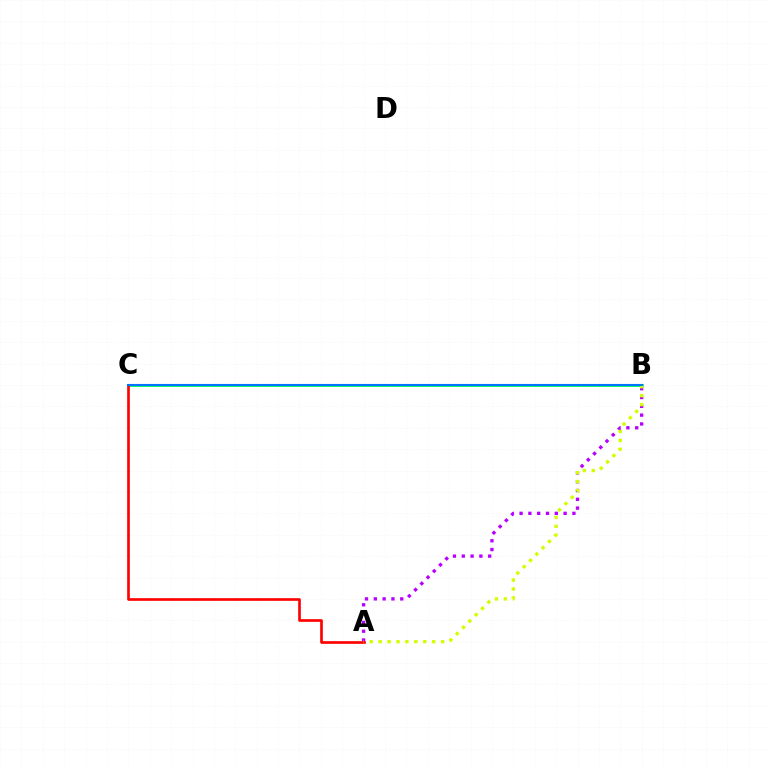{('A', 'B'): [{'color': '#b900ff', 'line_style': 'dotted', 'thickness': 2.39}, {'color': '#d1ff00', 'line_style': 'dotted', 'thickness': 2.43}], ('B', 'C'): [{'color': '#00ff5c', 'line_style': 'solid', 'thickness': 2.05}, {'color': '#0074ff', 'line_style': 'solid', 'thickness': 1.51}], ('A', 'C'): [{'color': '#ff0000', 'line_style': 'solid', 'thickness': 1.91}]}